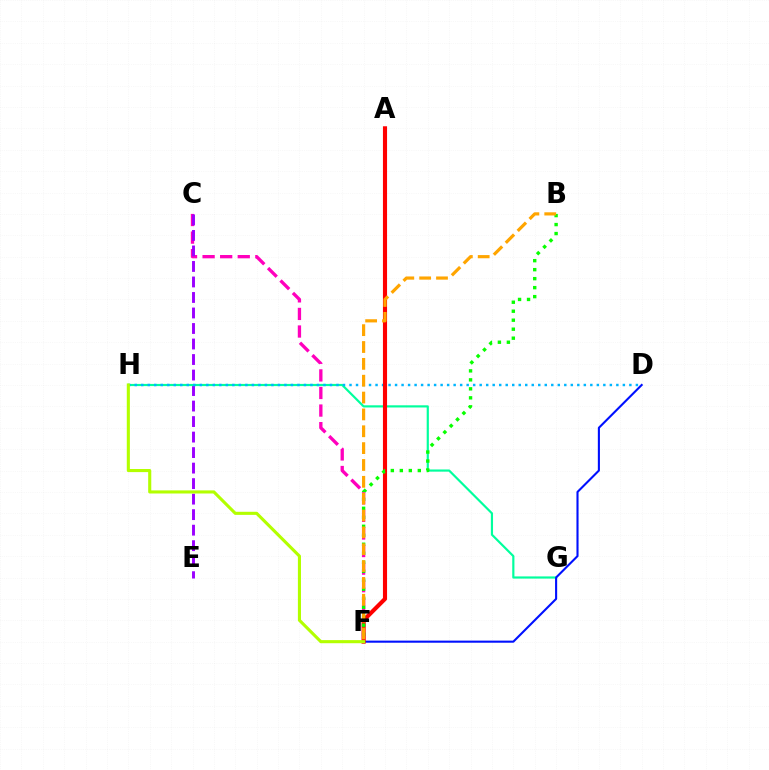{('C', 'F'): [{'color': '#ff00bd', 'line_style': 'dashed', 'thickness': 2.39}], ('C', 'E'): [{'color': '#9b00ff', 'line_style': 'dashed', 'thickness': 2.11}], ('G', 'H'): [{'color': '#00ff9d', 'line_style': 'solid', 'thickness': 1.57}], ('D', 'F'): [{'color': '#0010ff', 'line_style': 'solid', 'thickness': 1.51}], ('D', 'H'): [{'color': '#00b5ff', 'line_style': 'dotted', 'thickness': 1.77}], ('A', 'F'): [{'color': '#ff0000', 'line_style': 'solid', 'thickness': 2.96}], ('B', 'F'): [{'color': '#08ff00', 'line_style': 'dotted', 'thickness': 2.44}, {'color': '#ffa500', 'line_style': 'dashed', 'thickness': 2.29}], ('F', 'H'): [{'color': '#b3ff00', 'line_style': 'solid', 'thickness': 2.23}]}